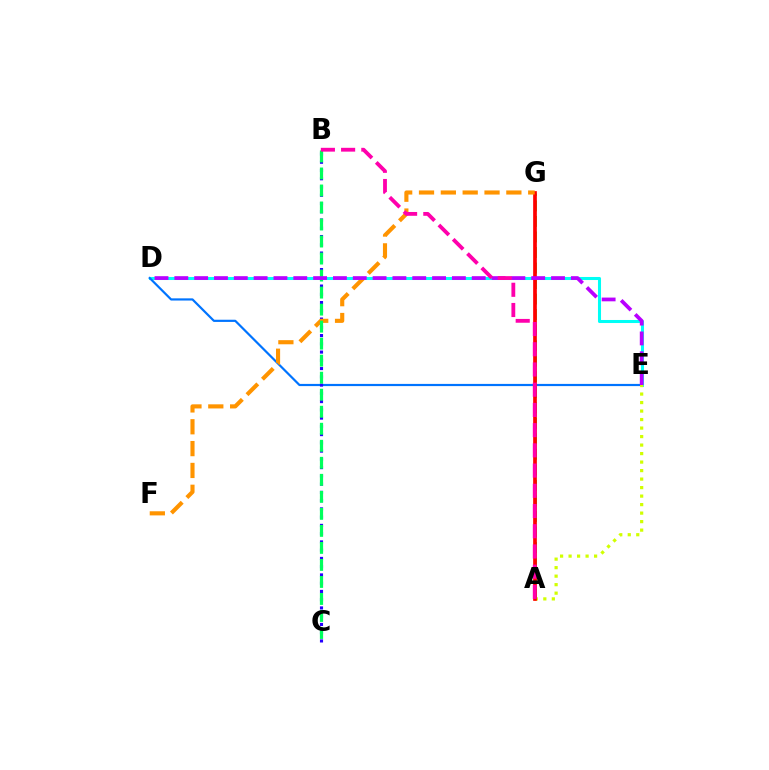{('D', 'E'): [{'color': '#00fff6', 'line_style': 'solid', 'thickness': 2.19}, {'color': '#0074ff', 'line_style': 'solid', 'thickness': 1.57}, {'color': '#b900ff', 'line_style': 'dashed', 'thickness': 2.69}], ('A', 'E'): [{'color': '#d1ff00', 'line_style': 'dotted', 'thickness': 2.31}], ('B', 'C'): [{'color': '#2500ff', 'line_style': 'dotted', 'thickness': 2.24}, {'color': '#00ff5c', 'line_style': 'dashed', 'thickness': 2.31}], ('A', 'G'): [{'color': '#3dff00', 'line_style': 'dashed', 'thickness': 2.11}, {'color': '#ff0000', 'line_style': 'solid', 'thickness': 2.66}], ('F', 'G'): [{'color': '#ff9400', 'line_style': 'dashed', 'thickness': 2.97}], ('A', 'B'): [{'color': '#ff00ac', 'line_style': 'dashed', 'thickness': 2.75}]}